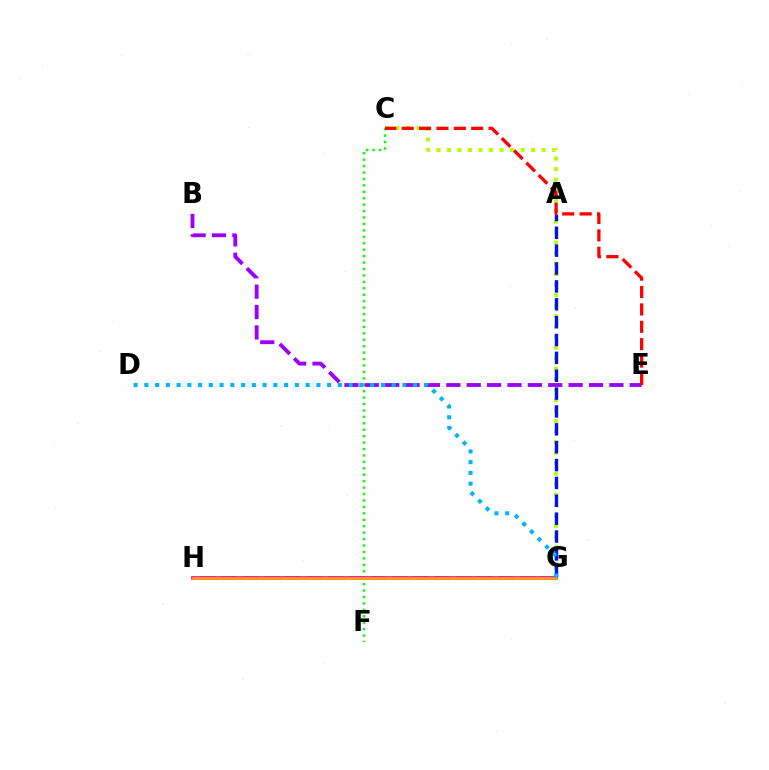{('C', 'F'): [{'color': '#08ff00', 'line_style': 'dotted', 'thickness': 1.75}], ('C', 'G'): [{'color': '#b3ff00', 'line_style': 'dotted', 'thickness': 2.85}], ('G', 'H'): [{'color': '#00ff9d', 'line_style': 'dashed', 'thickness': 2.89}, {'color': '#ff00bd', 'line_style': 'solid', 'thickness': 2.67}, {'color': '#ffa500', 'line_style': 'solid', 'thickness': 1.89}], ('A', 'G'): [{'color': '#0010ff', 'line_style': 'dashed', 'thickness': 2.43}], ('B', 'E'): [{'color': '#9b00ff', 'line_style': 'dashed', 'thickness': 2.77}], ('C', 'E'): [{'color': '#ff0000', 'line_style': 'dashed', 'thickness': 2.36}], ('D', 'G'): [{'color': '#00b5ff', 'line_style': 'dotted', 'thickness': 2.92}]}